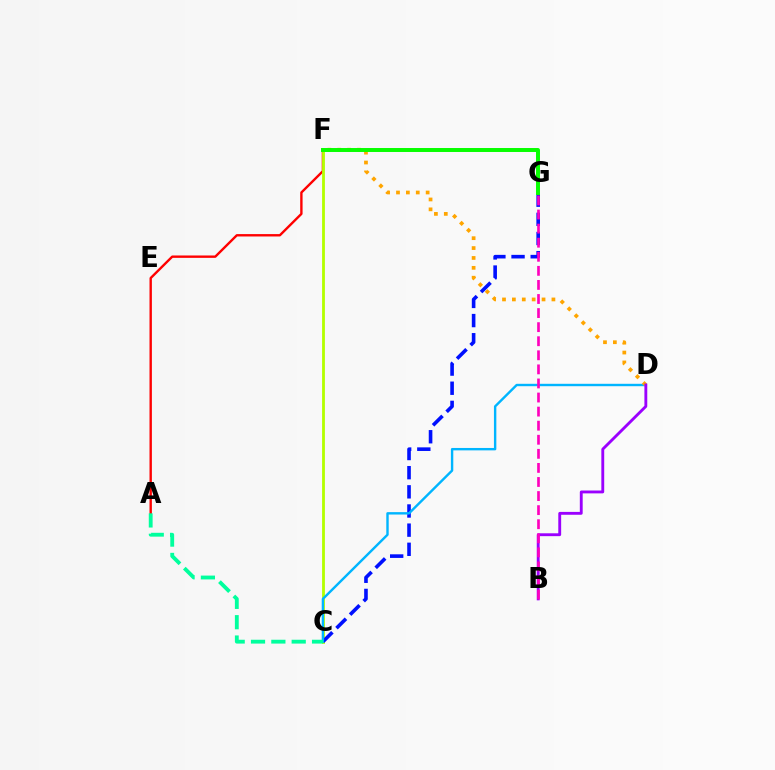{('A', 'F'): [{'color': '#ff0000', 'line_style': 'solid', 'thickness': 1.71}], ('C', 'F'): [{'color': '#b3ff00', 'line_style': 'solid', 'thickness': 2.03}], ('C', 'G'): [{'color': '#0010ff', 'line_style': 'dashed', 'thickness': 2.6}], ('C', 'D'): [{'color': '#00b5ff', 'line_style': 'solid', 'thickness': 1.73}], ('D', 'F'): [{'color': '#ffa500', 'line_style': 'dotted', 'thickness': 2.69}], ('B', 'D'): [{'color': '#9b00ff', 'line_style': 'solid', 'thickness': 2.06}], ('F', 'G'): [{'color': '#08ff00', 'line_style': 'solid', 'thickness': 2.85}], ('B', 'G'): [{'color': '#ff00bd', 'line_style': 'dashed', 'thickness': 1.91}], ('A', 'C'): [{'color': '#00ff9d', 'line_style': 'dashed', 'thickness': 2.76}]}